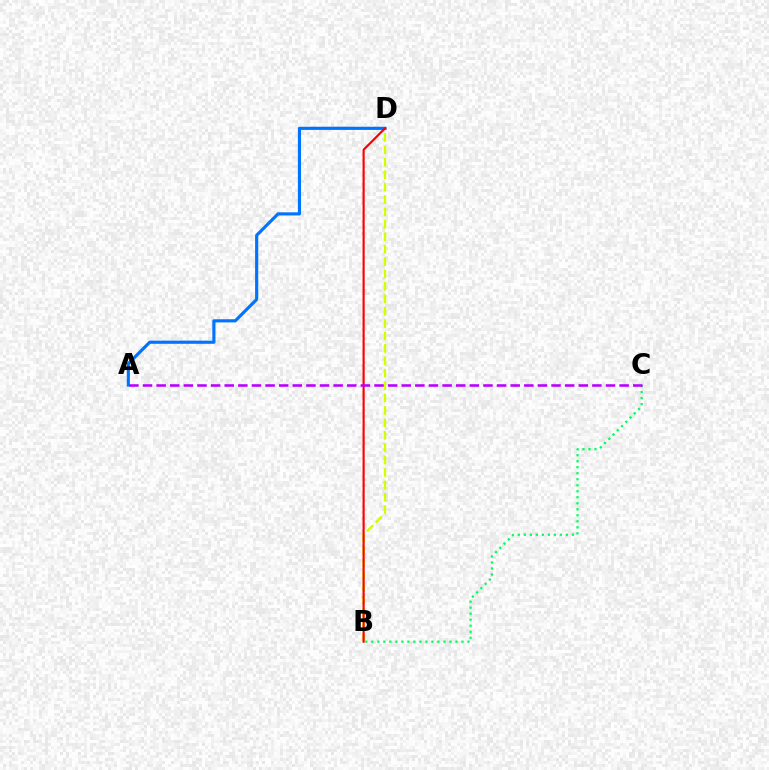{('B', 'D'): [{'color': '#d1ff00', 'line_style': 'dashed', 'thickness': 1.69}, {'color': '#ff0000', 'line_style': 'solid', 'thickness': 1.56}], ('B', 'C'): [{'color': '#00ff5c', 'line_style': 'dotted', 'thickness': 1.63}], ('A', 'D'): [{'color': '#0074ff', 'line_style': 'solid', 'thickness': 2.27}], ('A', 'C'): [{'color': '#b900ff', 'line_style': 'dashed', 'thickness': 1.85}]}